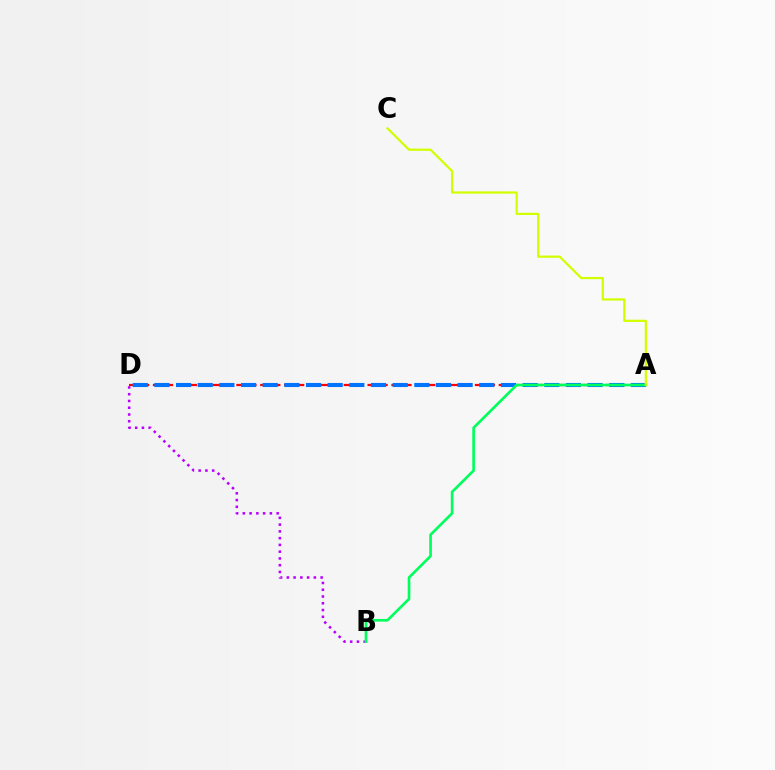{('A', 'D'): [{'color': '#ff0000', 'line_style': 'dashed', 'thickness': 1.62}, {'color': '#0074ff', 'line_style': 'dashed', 'thickness': 2.94}], ('B', 'D'): [{'color': '#b900ff', 'line_style': 'dotted', 'thickness': 1.84}], ('A', 'B'): [{'color': '#00ff5c', 'line_style': 'solid', 'thickness': 1.91}], ('A', 'C'): [{'color': '#d1ff00', 'line_style': 'solid', 'thickness': 1.6}]}